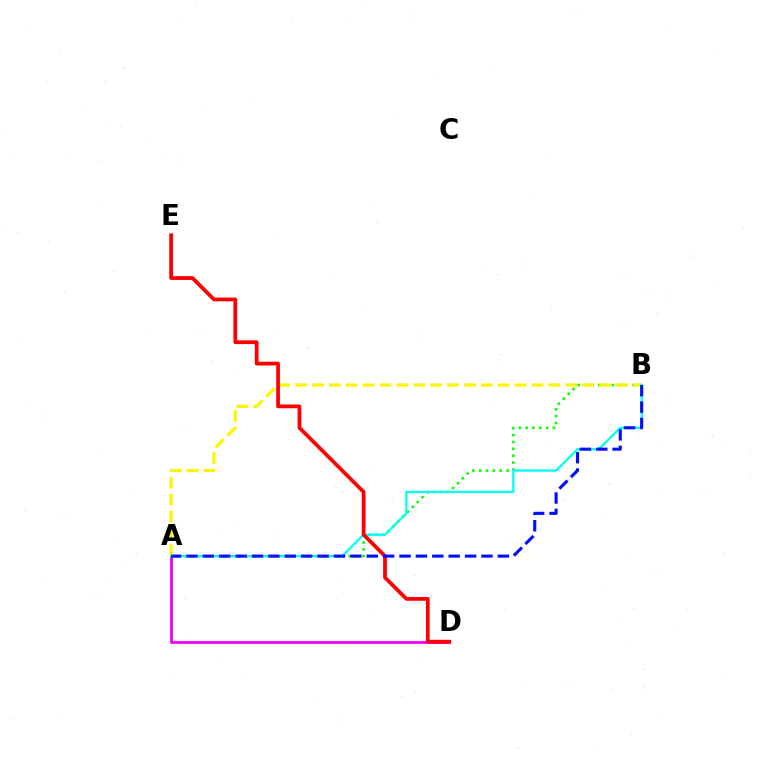{('A', 'B'): [{'color': '#08ff00', 'line_style': 'dotted', 'thickness': 1.86}, {'color': '#fcf500', 'line_style': 'dashed', 'thickness': 2.29}, {'color': '#00fff6', 'line_style': 'solid', 'thickness': 1.64}, {'color': '#0010ff', 'line_style': 'dashed', 'thickness': 2.23}], ('A', 'D'): [{'color': '#ee00ff', 'line_style': 'solid', 'thickness': 2.03}], ('D', 'E'): [{'color': '#ff0000', 'line_style': 'solid', 'thickness': 2.7}]}